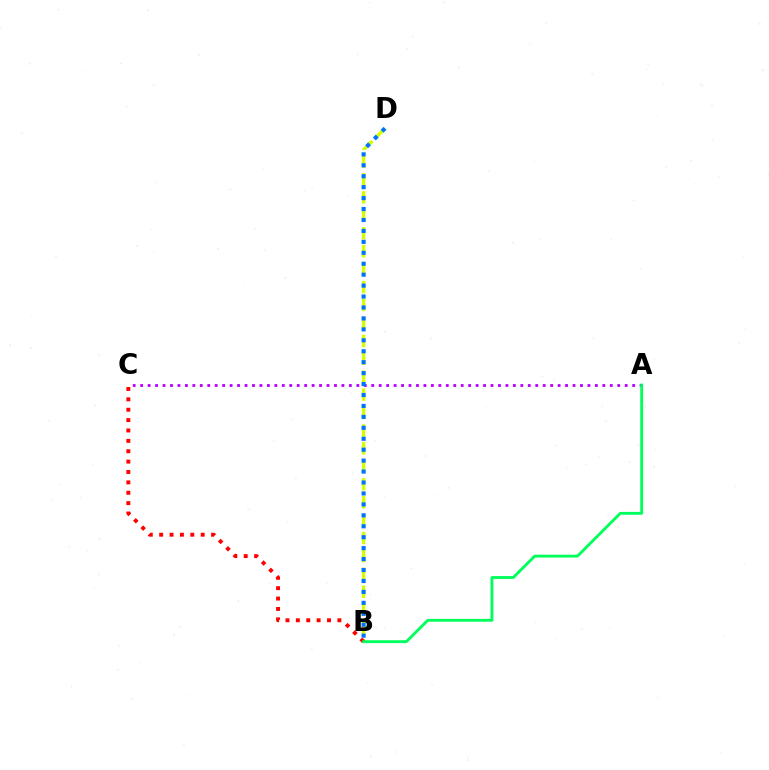{('A', 'C'): [{'color': '#b900ff', 'line_style': 'dotted', 'thickness': 2.03}], ('B', 'D'): [{'color': '#d1ff00', 'line_style': 'dashed', 'thickness': 2.44}, {'color': '#0074ff', 'line_style': 'dotted', 'thickness': 2.97}], ('B', 'C'): [{'color': '#ff0000', 'line_style': 'dotted', 'thickness': 2.82}], ('A', 'B'): [{'color': '#00ff5c', 'line_style': 'solid', 'thickness': 2.05}]}